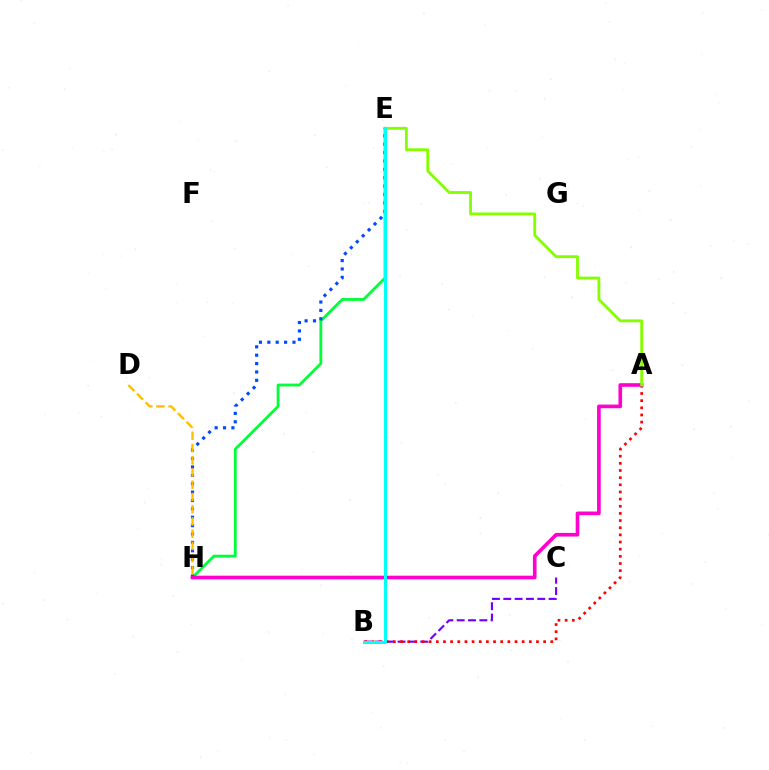{('E', 'H'): [{'color': '#00ff39', 'line_style': 'solid', 'thickness': 2.03}, {'color': '#004bff', 'line_style': 'dotted', 'thickness': 2.28}], ('B', 'C'): [{'color': '#7200ff', 'line_style': 'dashed', 'thickness': 1.54}], ('A', 'B'): [{'color': '#ff0000', 'line_style': 'dotted', 'thickness': 1.94}], ('A', 'H'): [{'color': '#ff00cf', 'line_style': 'solid', 'thickness': 2.62}], ('D', 'H'): [{'color': '#ffbd00', 'line_style': 'dashed', 'thickness': 1.66}], ('A', 'E'): [{'color': '#84ff00', 'line_style': 'solid', 'thickness': 2.04}], ('B', 'E'): [{'color': '#00fff6', 'line_style': 'solid', 'thickness': 2.16}]}